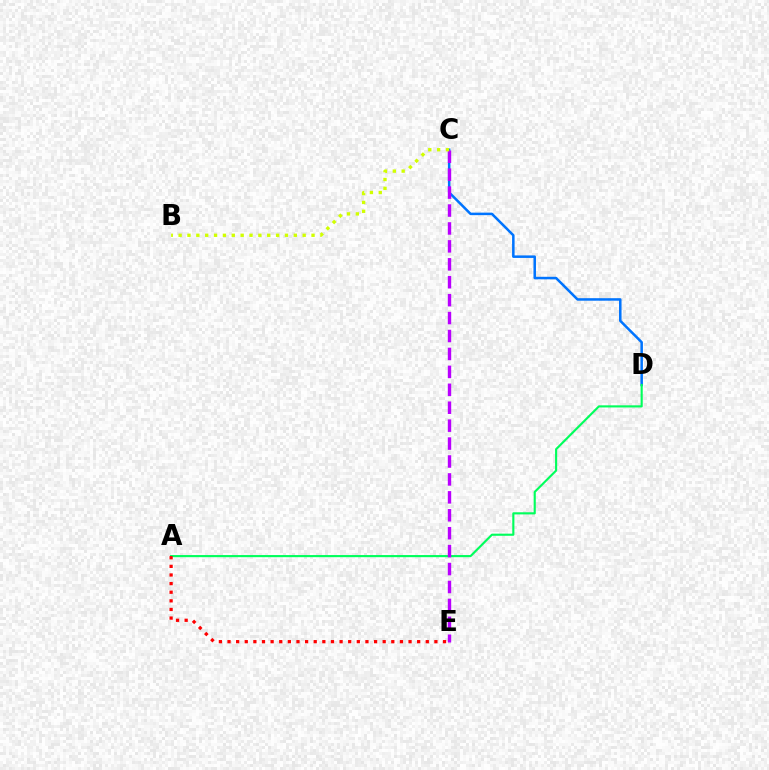{('C', 'D'): [{'color': '#0074ff', 'line_style': 'solid', 'thickness': 1.81}], ('A', 'D'): [{'color': '#00ff5c', 'line_style': 'solid', 'thickness': 1.53}], ('C', 'E'): [{'color': '#b900ff', 'line_style': 'dashed', 'thickness': 2.44}], ('A', 'E'): [{'color': '#ff0000', 'line_style': 'dotted', 'thickness': 2.34}], ('B', 'C'): [{'color': '#d1ff00', 'line_style': 'dotted', 'thickness': 2.41}]}